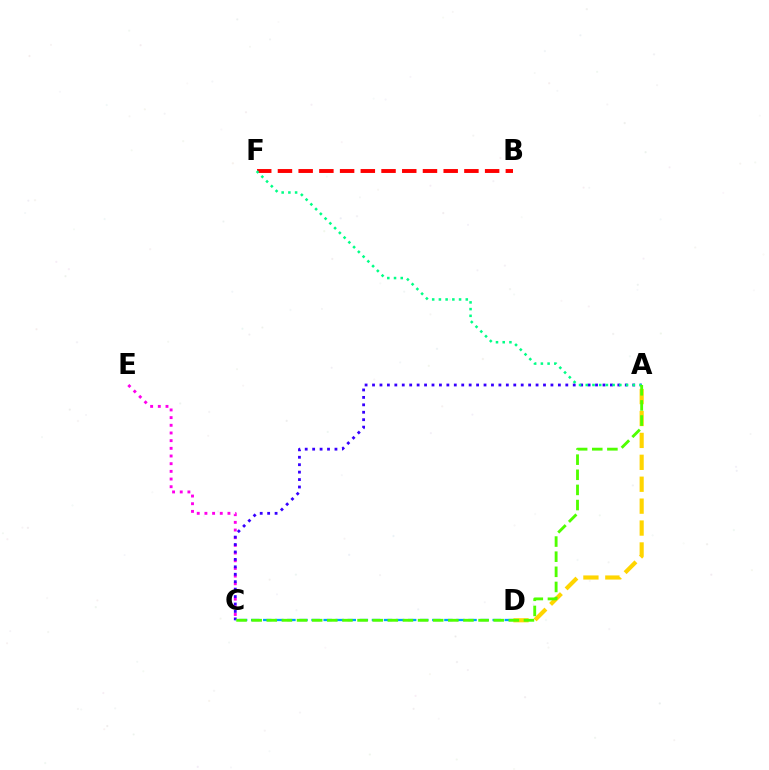{('C', 'E'): [{'color': '#ff00ed', 'line_style': 'dotted', 'thickness': 2.09}], ('B', 'F'): [{'color': '#ff0000', 'line_style': 'dashed', 'thickness': 2.81}], ('A', 'C'): [{'color': '#3700ff', 'line_style': 'dotted', 'thickness': 2.02}, {'color': '#4fff00', 'line_style': 'dashed', 'thickness': 2.05}], ('A', 'D'): [{'color': '#ffd500', 'line_style': 'dashed', 'thickness': 2.98}], ('A', 'F'): [{'color': '#00ff86', 'line_style': 'dotted', 'thickness': 1.83}], ('C', 'D'): [{'color': '#009eff', 'line_style': 'dashed', 'thickness': 1.64}]}